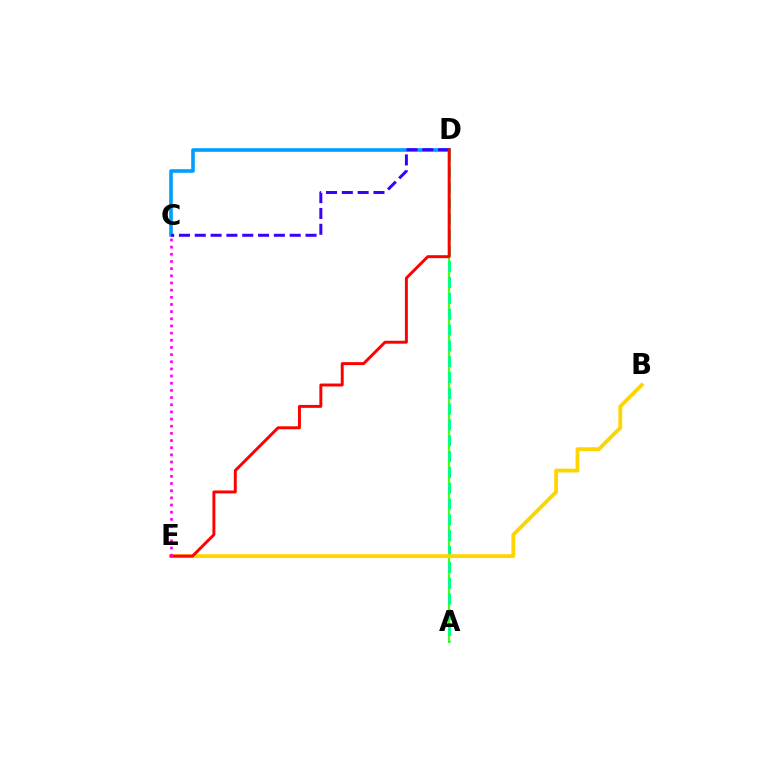{('C', 'D'): [{'color': '#009eff', 'line_style': 'solid', 'thickness': 2.6}, {'color': '#3700ff', 'line_style': 'dashed', 'thickness': 2.15}], ('A', 'D'): [{'color': '#4fff00', 'line_style': 'solid', 'thickness': 1.52}, {'color': '#00ff86', 'line_style': 'dashed', 'thickness': 2.15}], ('B', 'E'): [{'color': '#ffd500', 'line_style': 'solid', 'thickness': 2.77}], ('D', 'E'): [{'color': '#ff0000', 'line_style': 'solid', 'thickness': 2.12}], ('C', 'E'): [{'color': '#ff00ed', 'line_style': 'dotted', 'thickness': 1.95}]}